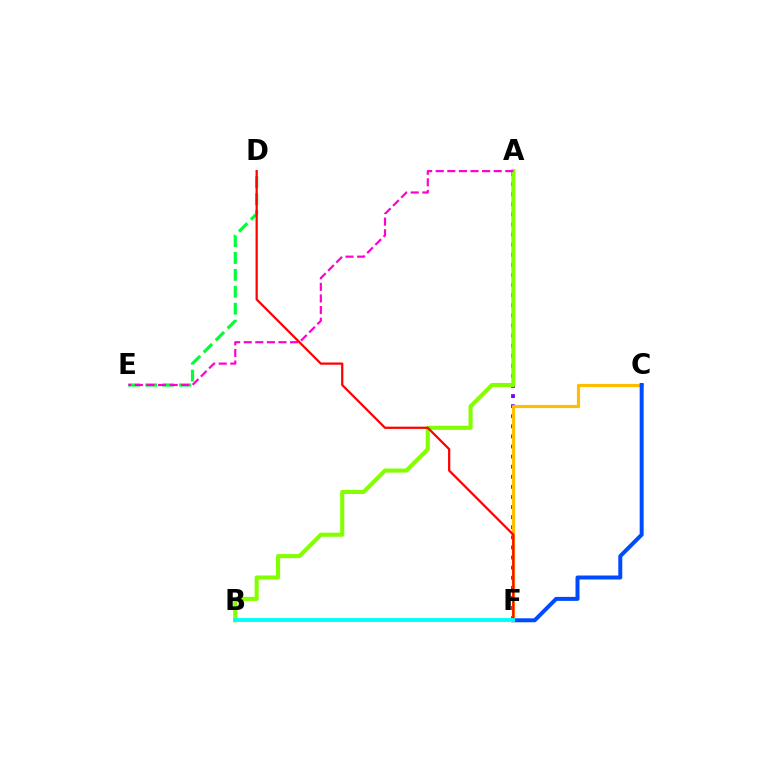{('A', 'F'): [{'color': '#7200ff', 'line_style': 'dotted', 'thickness': 2.74}], ('D', 'E'): [{'color': '#00ff39', 'line_style': 'dashed', 'thickness': 2.3}], ('C', 'F'): [{'color': '#ffbd00', 'line_style': 'solid', 'thickness': 2.28}, {'color': '#004bff', 'line_style': 'solid', 'thickness': 2.87}], ('A', 'B'): [{'color': '#84ff00', 'line_style': 'solid', 'thickness': 2.95}], ('A', 'E'): [{'color': '#ff00cf', 'line_style': 'dashed', 'thickness': 1.57}], ('D', 'F'): [{'color': '#ff0000', 'line_style': 'solid', 'thickness': 1.61}], ('B', 'F'): [{'color': '#00fff6', 'line_style': 'solid', 'thickness': 2.79}]}